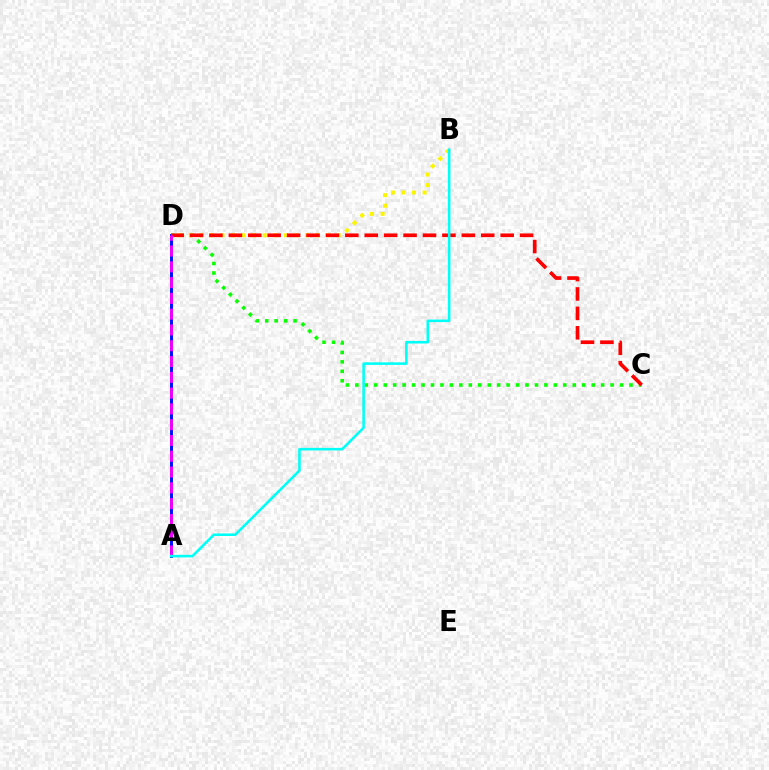{('C', 'D'): [{'color': '#08ff00', 'line_style': 'dotted', 'thickness': 2.57}, {'color': '#ff0000', 'line_style': 'dashed', 'thickness': 2.64}], ('A', 'D'): [{'color': '#0010ff', 'line_style': 'solid', 'thickness': 2.12}, {'color': '#ee00ff', 'line_style': 'dashed', 'thickness': 2.14}], ('B', 'D'): [{'color': '#fcf500', 'line_style': 'dotted', 'thickness': 2.87}], ('A', 'B'): [{'color': '#00fff6', 'line_style': 'solid', 'thickness': 1.86}]}